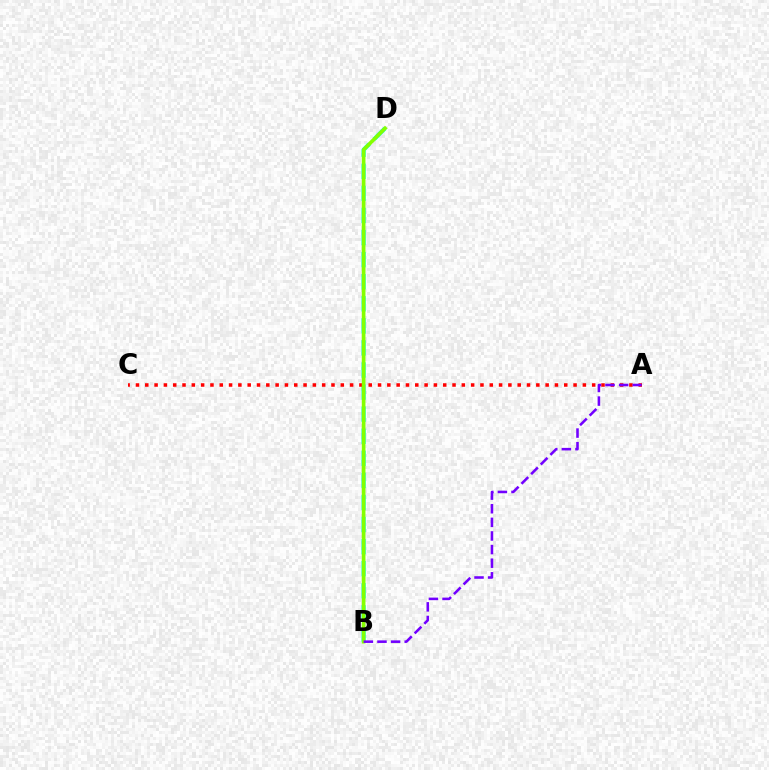{('B', 'D'): [{'color': '#00fff6', 'line_style': 'dashed', 'thickness': 3.0}, {'color': '#84ff00', 'line_style': 'solid', 'thickness': 2.65}], ('A', 'C'): [{'color': '#ff0000', 'line_style': 'dotted', 'thickness': 2.53}], ('A', 'B'): [{'color': '#7200ff', 'line_style': 'dashed', 'thickness': 1.85}]}